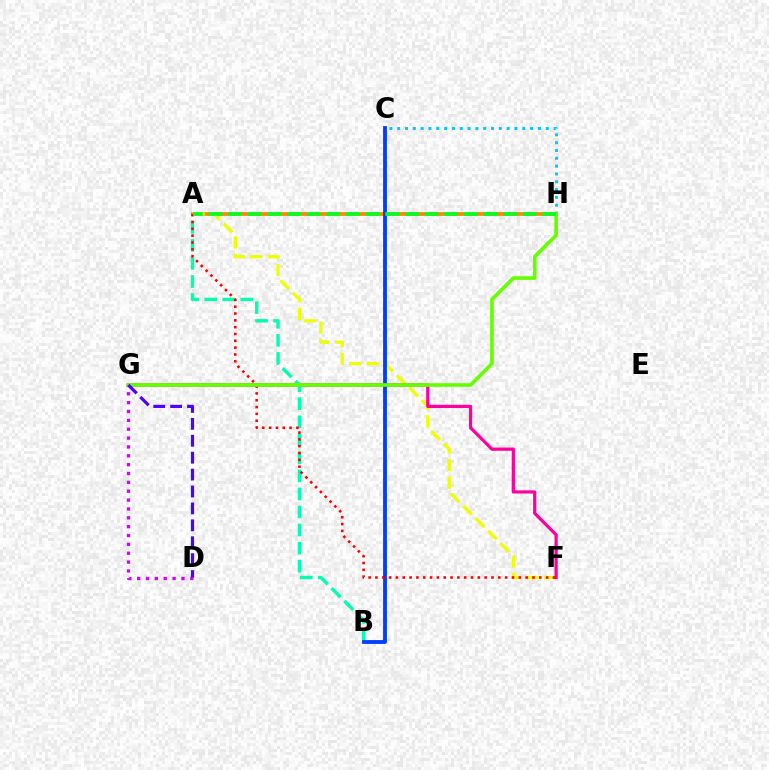{('D', 'G'): [{'color': '#d600ff', 'line_style': 'dotted', 'thickness': 2.41}, {'color': '#4f00ff', 'line_style': 'dashed', 'thickness': 2.3}], ('A', 'H'): [{'color': '#ff8800', 'line_style': 'solid', 'thickness': 2.72}, {'color': '#00ff27', 'line_style': 'dashed', 'thickness': 2.67}], ('A', 'F'): [{'color': '#eeff00', 'line_style': 'dashed', 'thickness': 2.39}, {'color': '#ff0000', 'line_style': 'dotted', 'thickness': 1.85}], ('C', 'H'): [{'color': '#00c7ff', 'line_style': 'dotted', 'thickness': 2.12}], ('F', 'G'): [{'color': '#ff00a0', 'line_style': 'solid', 'thickness': 2.33}], ('A', 'B'): [{'color': '#00ffaf', 'line_style': 'dashed', 'thickness': 2.45}], ('B', 'C'): [{'color': '#003fff', 'line_style': 'solid', 'thickness': 2.76}], ('G', 'H'): [{'color': '#66ff00', 'line_style': 'solid', 'thickness': 2.63}]}